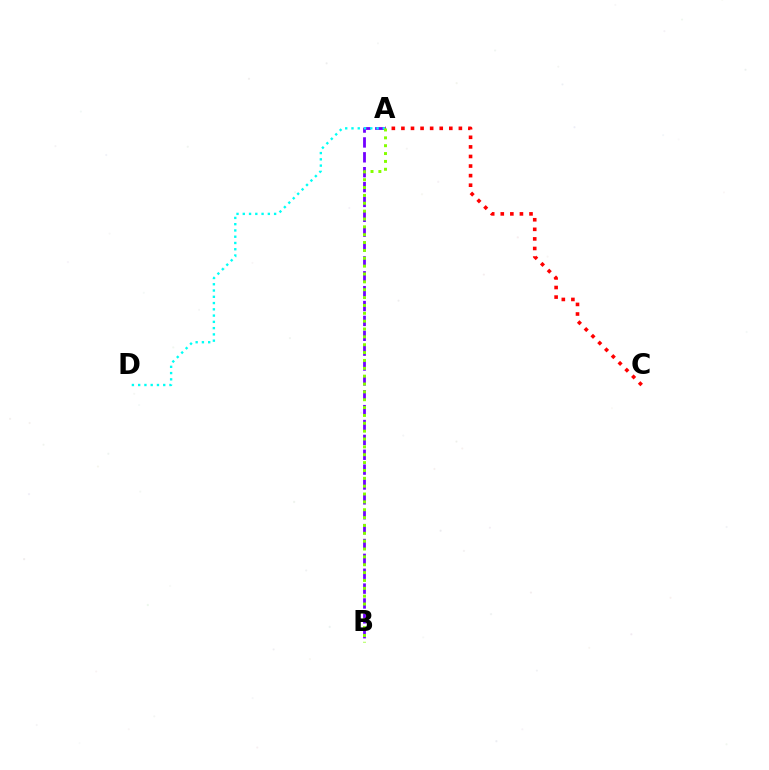{('A', 'C'): [{'color': '#ff0000', 'line_style': 'dotted', 'thickness': 2.6}], ('A', 'B'): [{'color': '#7200ff', 'line_style': 'dashed', 'thickness': 2.02}, {'color': '#84ff00', 'line_style': 'dotted', 'thickness': 2.13}], ('A', 'D'): [{'color': '#00fff6', 'line_style': 'dotted', 'thickness': 1.7}]}